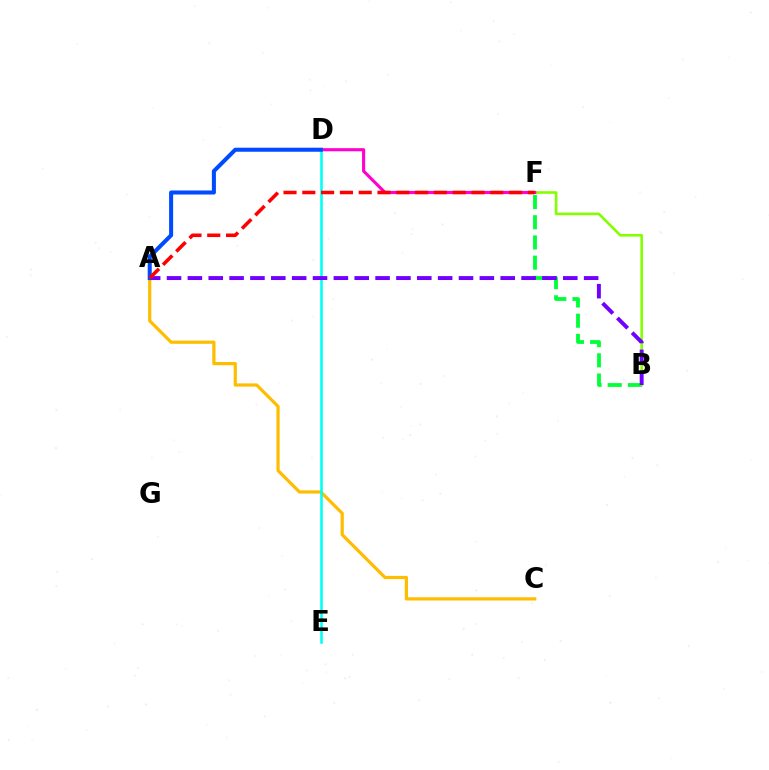{('B', 'F'): [{'color': '#00ff39', 'line_style': 'dashed', 'thickness': 2.75}, {'color': '#84ff00', 'line_style': 'solid', 'thickness': 1.88}], ('D', 'F'): [{'color': '#ff00cf', 'line_style': 'solid', 'thickness': 2.24}], ('A', 'C'): [{'color': '#ffbd00', 'line_style': 'solid', 'thickness': 2.31}], ('D', 'E'): [{'color': '#00fff6', 'line_style': 'solid', 'thickness': 1.85}], ('A', 'B'): [{'color': '#7200ff', 'line_style': 'dashed', 'thickness': 2.83}], ('A', 'D'): [{'color': '#004bff', 'line_style': 'solid', 'thickness': 2.91}], ('A', 'F'): [{'color': '#ff0000', 'line_style': 'dashed', 'thickness': 2.55}]}